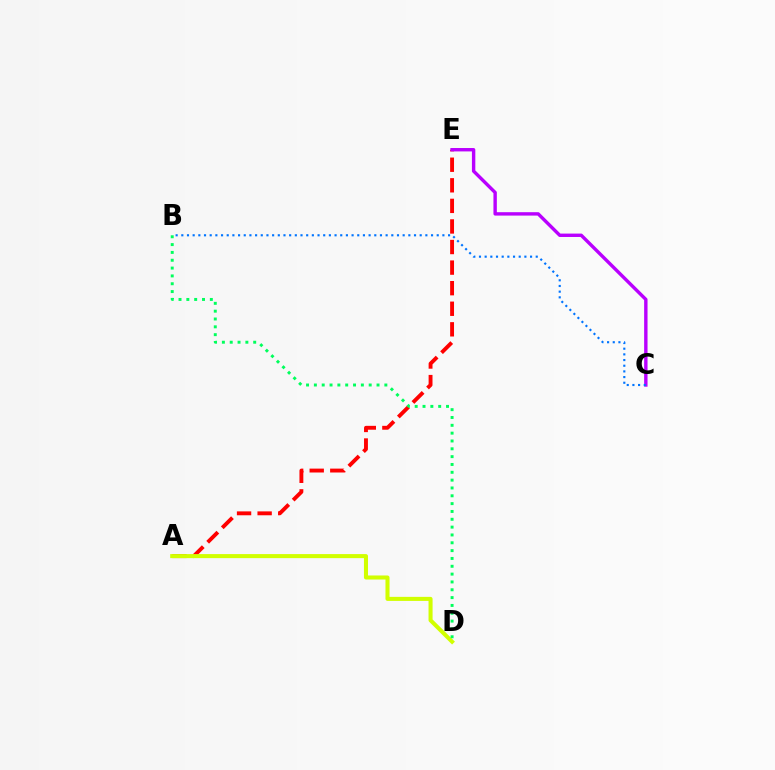{('A', 'E'): [{'color': '#ff0000', 'line_style': 'dashed', 'thickness': 2.79}], ('C', 'E'): [{'color': '#b900ff', 'line_style': 'solid', 'thickness': 2.44}], ('A', 'D'): [{'color': '#d1ff00', 'line_style': 'solid', 'thickness': 2.91}], ('B', 'C'): [{'color': '#0074ff', 'line_style': 'dotted', 'thickness': 1.54}], ('B', 'D'): [{'color': '#00ff5c', 'line_style': 'dotted', 'thickness': 2.13}]}